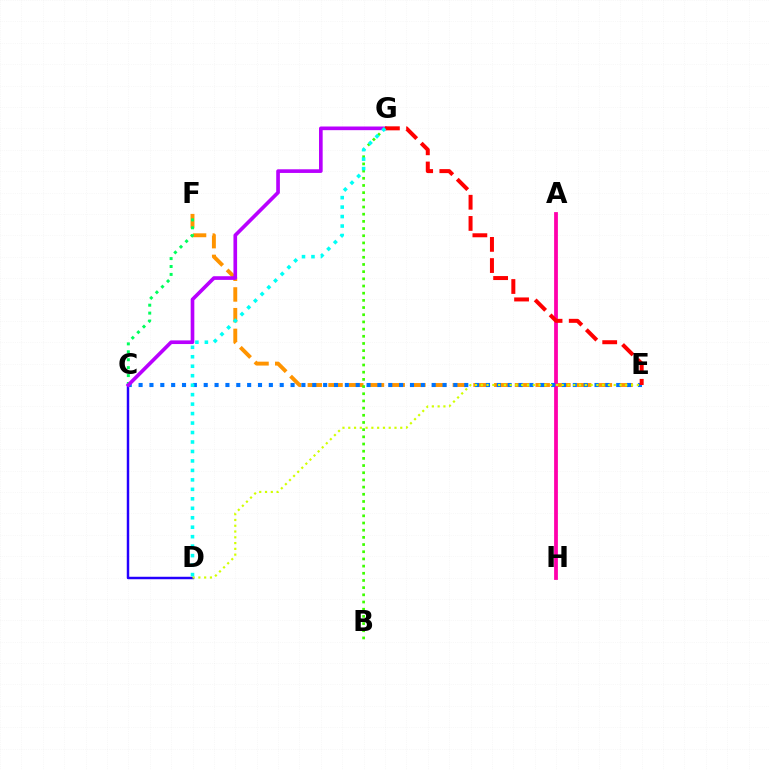{('C', 'D'): [{'color': '#2500ff', 'line_style': 'solid', 'thickness': 1.77}], ('E', 'F'): [{'color': '#ff9400', 'line_style': 'dashed', 'thickness': 2.81}], ('C', 'F'): [{'color': '#00ff5c', 'line_style': 'dotted', 'thickness': 2.15}], ('A', 'H'): [{'color': '#ff00ac', 'line_style': 'solid', 'thickness': 2.72}], ('C', 'E'): [{'color': '#0074ff', 'line_style': 'dotted', 'thickness': 2.95}], ('C', 'G'): [{'color': '#b900ff', 'line_style': 'solid', 'thickness': 2.63}], ('D', 'E'): [{'color': '#d1ff00', 'line_style': 'dotted', 'thickness': 1.57}], ('E', 'G'): [{'color': '#ff0000', 'line_style': 'dashed', 'thickness': 2.88}], ('B', 'G'): [{'color': '#3dff00', 'line_style': 'dotted', 'thickness': 1.95}], ('D', 'G'): [{'color': '#00fff6', 'line_style': 'dotted', 'thickness': 2.57}]}